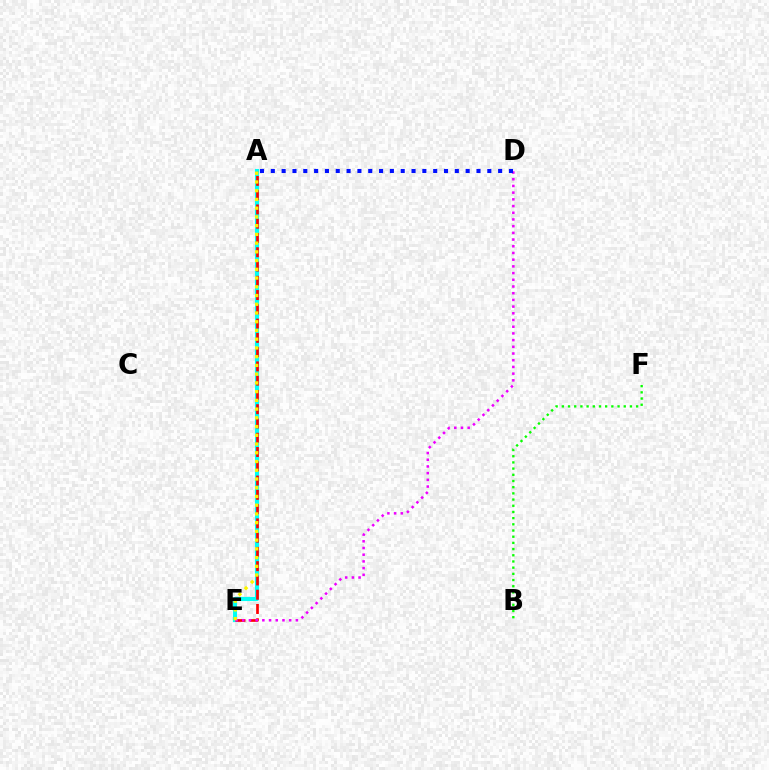{('A', 'E'): [{'color': '#00fff6', 'line_style': 'solid', 'thickness': 2.98}, {'color': '#ff0000', 'line_style': 'dashed', 'thickness': 1.94}, {'color': '#fcf500', 'line_style': 'dotted', 'thickness': 2.37}], ('D', 'E'): [{'color': '#ee00ff', 'line_style': 'dotted', 'thickness': 1.82}], ('B', 'F'): [{'color': '#08ff00', 'line_style': 'dotted', 'thickness': 1.68}], ('A', 'D'): [{'color': '#0010ff', 'line_style': 'dotted', 'thickness': 2.94}]}